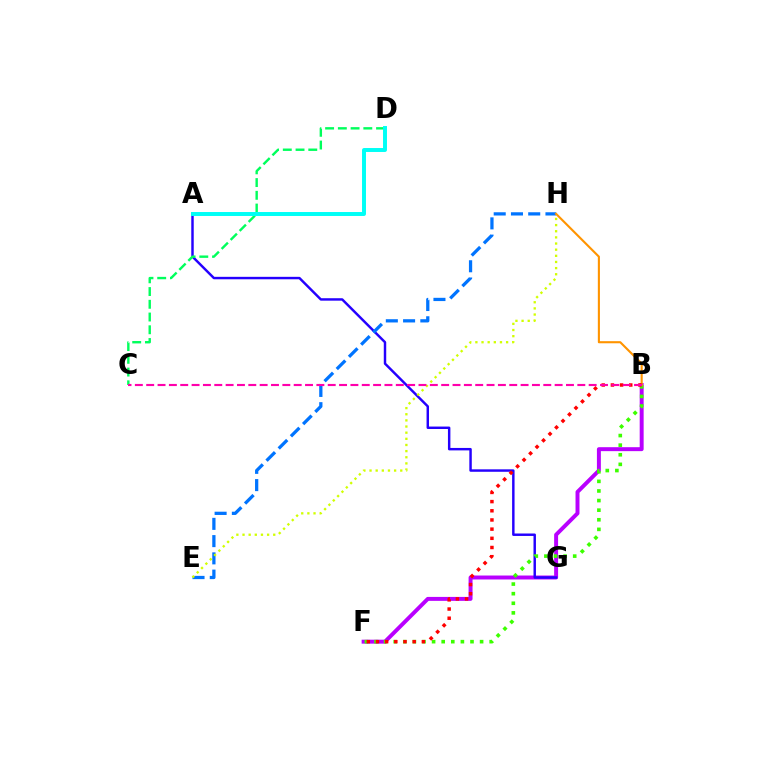{('B', 'F'): [{'color': '#b900ff', 'line_style': 'solid', 'thickness': 2.84}, {'color': '#3dff00', 'line_style': 'dotted', 'thickness': 2.61}, {'color': '#ff0000', 'line_style': 'dotted', 'thickness': 2.49}], ('A', 'G'): [{'color': '#2500ff', 'line_style': 'solid', 'thickness': 1.76}], ('E', 'H'): [{'color': '#0074ff', 'line_style': 'dashed', 'thickness': 2.34}, {'color': '#d1ff00', 'line_style': 'dotted', 'thickness': 1.67}], ('C', 'D'): [{'color': '#00ff5c', 'line_style': 'dashed', 'thickness': 1.73}], ('B', 'H'): [{'color': '#ff9400', 'line_style': 'solid', 'thickness': 1.52}], ('A', 'D'): [{'color': '#00fff6', 'line_style': 'solid', 'thickness': 2.85}], ('B', 'C'): [{'color': '#ff00ac', 'line_style': 'dashed', 'thickness': 1.54}]}